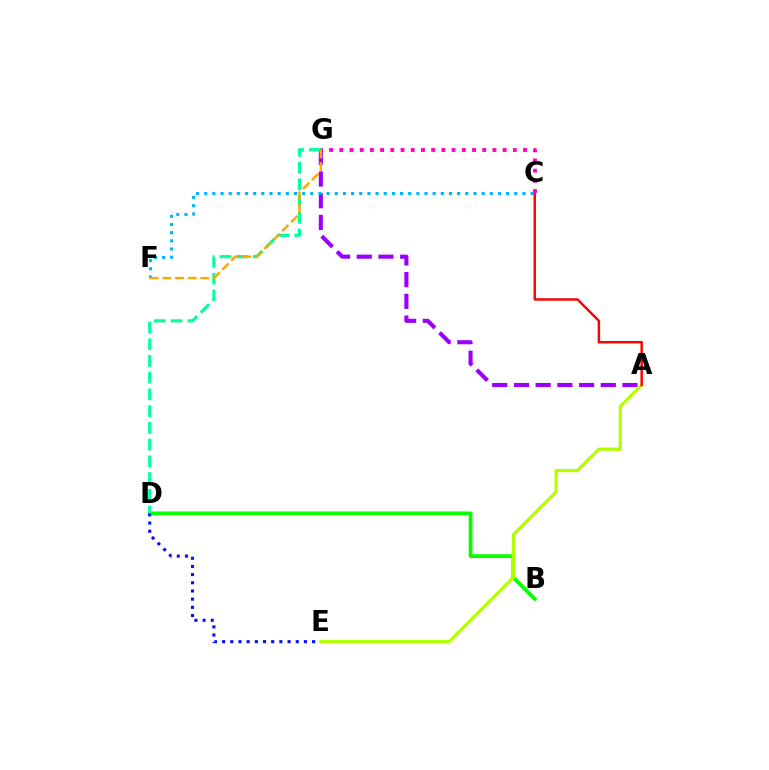{('B', 'D'): [{'color': '#08ff00', 'line_style': 'solid', 'thickness': 2.7}], ('D', 'E'): [{'color': '#0010ff', 'line_style': 'dotted', 'thickness': 2.22}], ('A', 'G'): [{'color': '#9b00ff', 'line_style': 'dashed', 'thickness': 2.95}], ('D', 'G'): [{'color': '#00ff9d', 'line_style': 'dashed', 'thickness': 2.27}], ('C', 'F'): [{'color': '#00b5ff', 'line_style': 'dotted', 'thickness': 2.22}], ('A', 'E'): [{'color': '#b3ff00', 'line_style': 'solid', 'thickness': 2.32}], ('A', 'C'): [{'color': '#ff0000', 'line_style': 'solid', 'thickness': 1.76}], ('C', 'G'): [{'color': '#ff00bd', 'line_style': 'dotted', 'thickness': 2.77}], ('F', 'G'): [{'color': '#ffa500', 'line_style': 'dashed', 'thickness': 1.72}]}